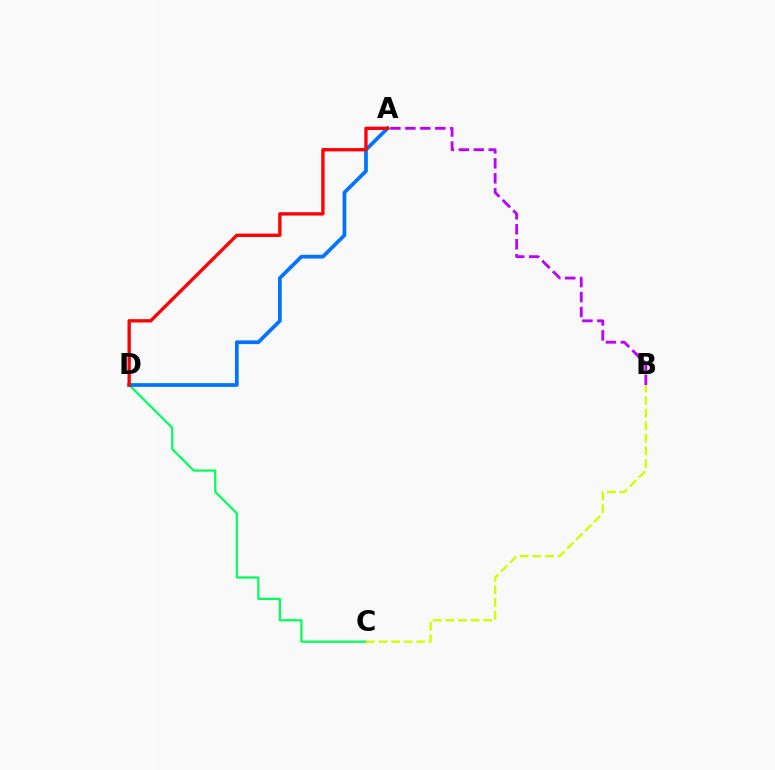{('A', 'B'): [{'color': '#b900ff', 'line_style': 'dashed', 'thickness': 2.03}], ('C', 'D'): [{'color': '#00ff5c', 'line_style': 'solid', 'thickness': 1.59}], ('B', 'C'): [{'color': '#d1ff00', 'line_style': 'dashed', 'thickness': 1.71}], ('A', 'D'): [{'color': '#0074ff', 'line_style': 'solid', 'thickness': 2.68}, {'color': '#ff0000', 'line_style': 'solid', 'thickness': 2.4}]}